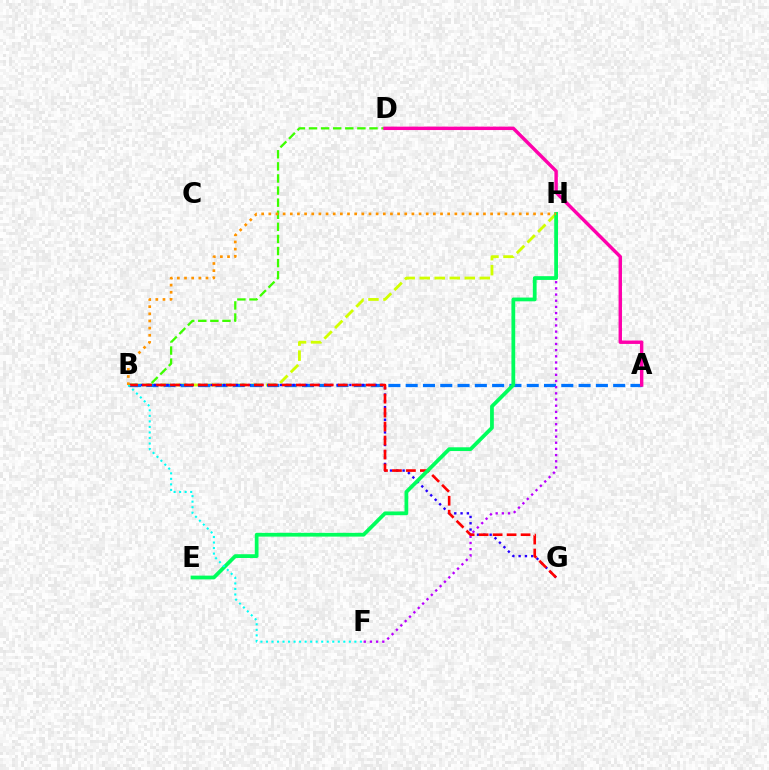{('B', 'H'): [{'color': '#d1ff00', 'line_style': 'dashed', 'thickness': 2.04}, {'color': '#ff9400', 'line_style': 'dotted', 'thickness': 1.94}], ('B', 'D'): [{'color': '#3dff00', 'line_style': 'dashed', 'thickness': 1.64}], ('A', 'B'): [{'color': '#0074ff', 'line_style': 'dashed', 'thickness': 2.35}], ('F', 'H'): [{'color': '#b900ff', 'line_style': 'dotted', 'thickness': 1.68}], ('B', 'G'): [{'color': '#2500ff', 'line_style': 'dotted', 'thickness': 1.71}, {'color': '#ff0000', 'line_style': 'dashed', 'thickness': 1.9}], ('E', 'H'): [{'color': '#00ff5c', 'line_style': 'solid', 'thickness': 2.71}], ('A', 'D'): [{'color': '#ff00ac', 'line_style': 'solid', 'thickness': 2.46}], ('B', 'F'): [{'color': '#00fff6', 'line_style': 'dotted', 'thickness': 1.5}]}